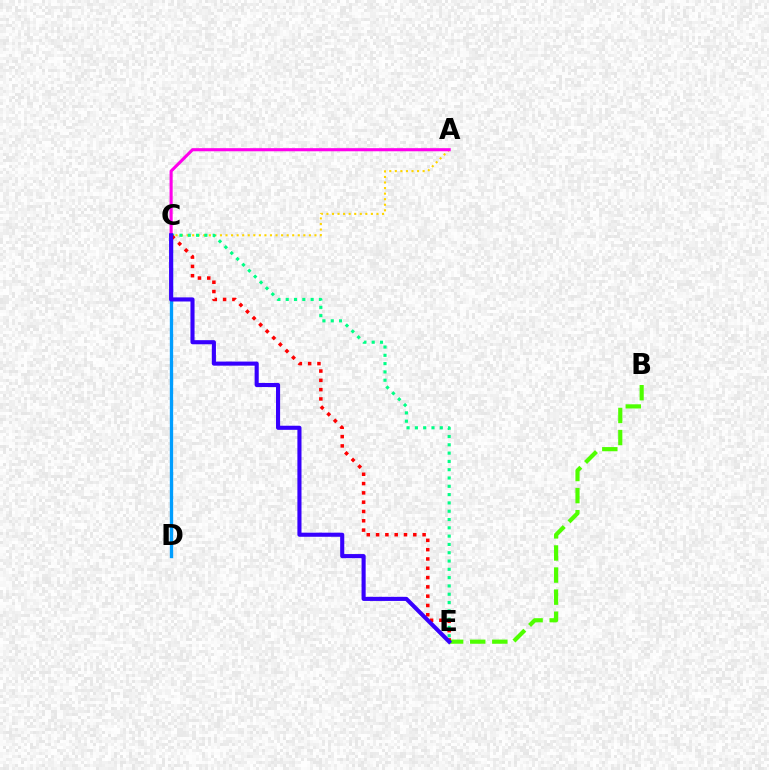{('C', 'D'): [{'color': '#009eff', 'line_style': 'solid', 'thickness': 2.4}], ('A', 'C'): [{'color': '#ffd500', 'line_style': 'dotted', 'thickness': 1.51}, {'color': '#ff00ed', 'line_style': 'solid', 'thickness': 2.23}], ('B', 'E'): [{'color': '#4fff00', 'line_style': 'dashed', 'thickness': 3.0}], ('C', 'E'): [{'color': '#00ff86', 'line_style': 'dotted', 'thickness': 2.26}, {'color': '#ff0000', 'line_style': 'dotted', 'thickness': 2.53}, {'color': '#3700ff', 'line_style': 'solid', 'thickness': 2.95}]}